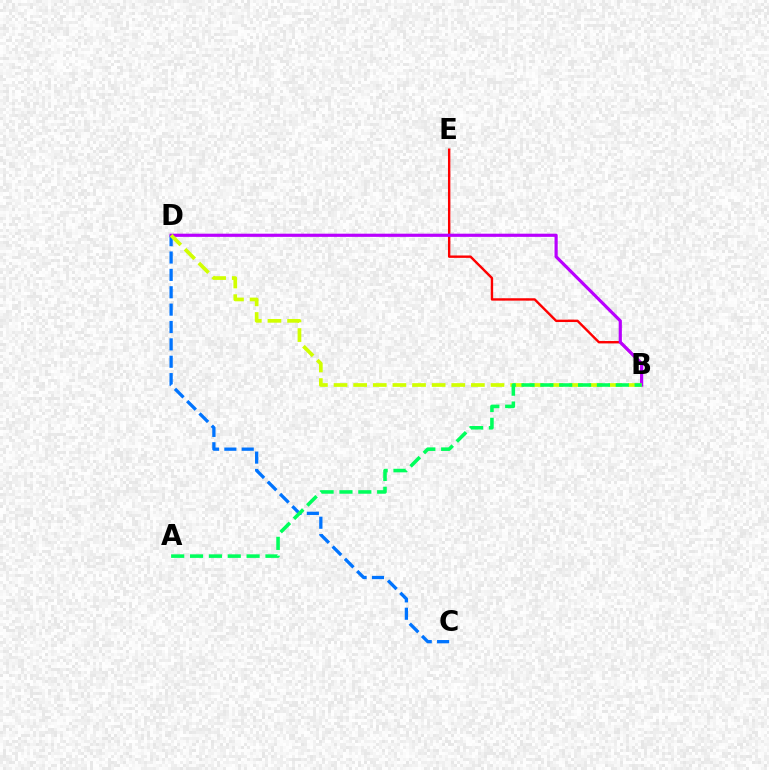{('B', 'E'): [{'color': '#ff0000', 'line_style': 'solid', 'thickness': 1.73}], ('C', 'D'): [{'color': '#0074ff', 'line_style': 'dashed', 'thickness': 2.36}], ('B', 'D'): [{'color': '#b900ff', 'line_style': 'solid', 'thickness': 2.29}, {'color': '#d1ff00', 'line_style': 'dashed', 'thickness': 2.67}], ('A', 'B'): [{'color': '#00ff5c', 'line_style': 'dashed', 'thickness': 2.56}]}